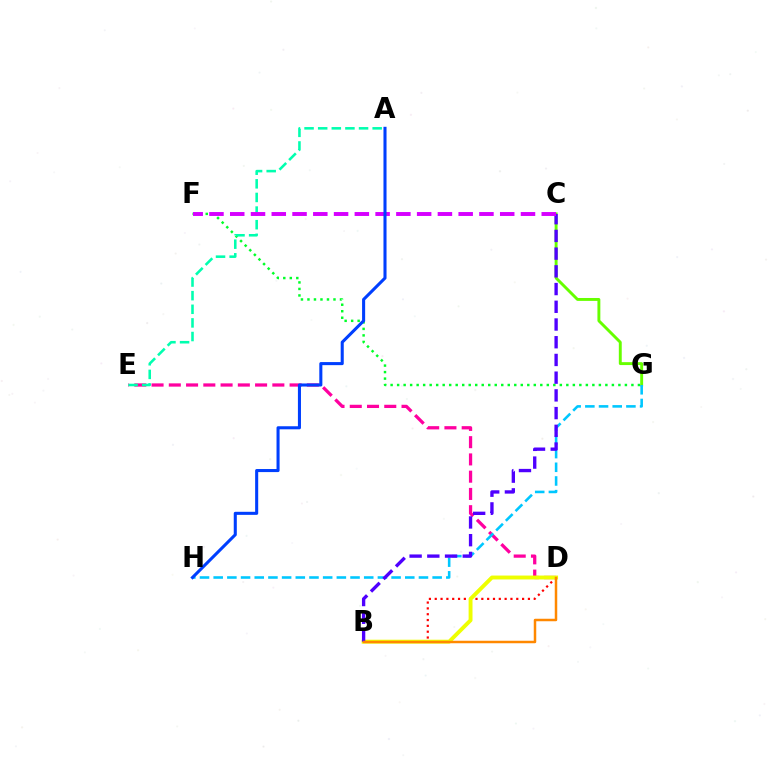{('C', 'G'): [{'color': '#66ff00', 'line_style': 'solid', 'thickness': 2.1}], ('F', 'G'): [{'color': '#00ff27', 'line_style': 'dotted', 'thickness': 1.77}], ('D', 'E'): [{'color': '#ff00a0', 'line_style': 'dashed', 'thickness': 2.34}], ('B', 'D'): [{'color': '#ff0000', 'line_style': 'dotted', 'thickness': 1.58}, {'color': '#eeff00', 'line_style': 'solid', 'thickness': 2.81}, {'color': '#ff8800', 'line_style': 'solid', 'thickness': 1.79}], ('A', 'E'): [{'color': '#00ffaf', 'line_style': 'dashed', 'thickness': 1.85}], ('G', 'H'): [{'color': '#00c7ff', 'line_style': 'dashed', 'thickness': 1.86}], ('B', 'C'): [{'color': '#4f00ff', 'line_style': 'dashed', 'thickness': 2.41}], ('C', 'F'): [{'color': '#d600ff', 'line_style': 'dashed', 'thickness': 2.82}], ('A', 'H'): [{'color': '#003fff', 'line_style': 'solid', 'thickness': 2.21}]}